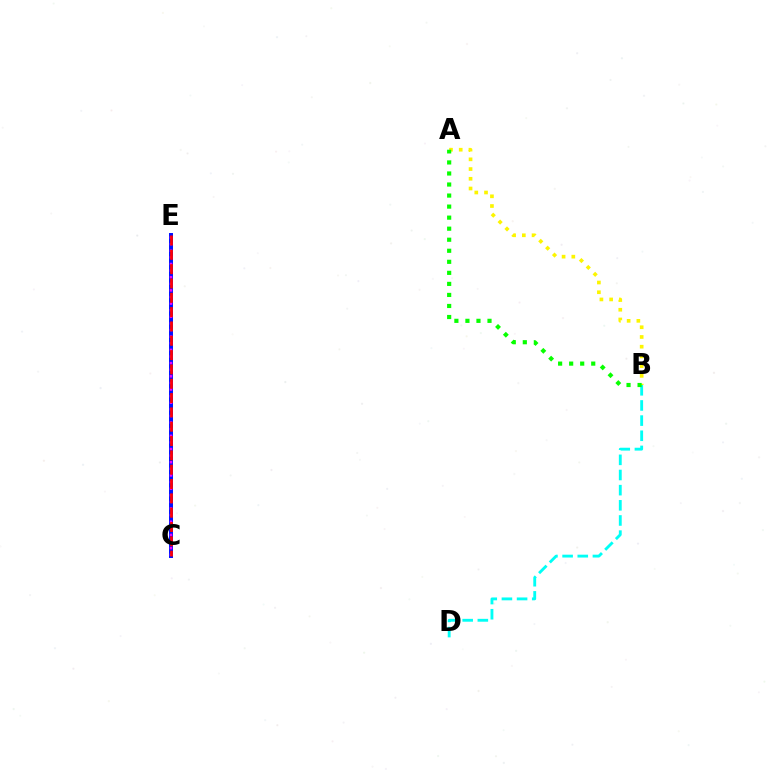{('C', 'E'): [{'color': '#0010ff', 'line_style': 'solid', 'thickness': 2.86}, {'color': '#ee00ff', 'line_style': 'dotted', 'thickness': 1.8}, {'color': '#ff0000', 'line_style': 'dashed', 'thickness': 1.95}], ('B', 'D'): [{'color': '#00fff6', 'line_style': 'dashed', 'thickness': 2.06}], ('A', 'B'): [{'color': '#fcf500', 'line_style': 'dotted', 'thickness': 2.64}, {'color': '#08ff00', 'line_style': 'dotted', 'thickness': 3.0}]}